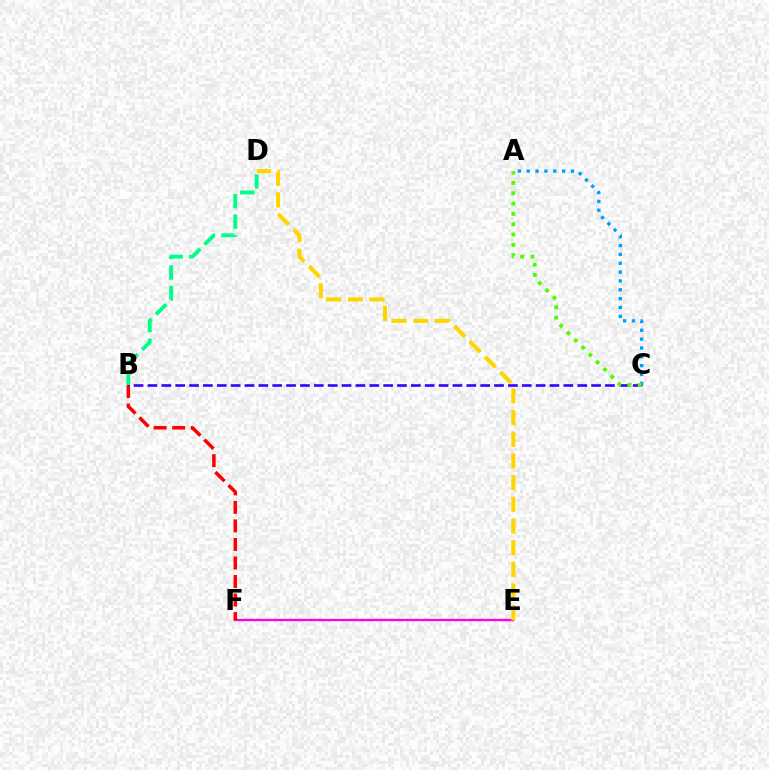{('E', 'F'): [{'color': '#ff00ed', 'line_style': 'solid', 'thickness': 1.66}], ('B', 'F'): [{'color': '#ff0000', 'line_style': 'dashed', 'thickness': 2.52}], ('D', 'E'): [{'color': '#ffd500', 'line_style': 'dashed', 'thickness': 2.95}], ('B', 'C'): [{'color': '#3700ff', 'line_style': 'dashed', 'thickness': 1.88}], ('B', 'D'): [{'color': '#00ff86', 'line_style': 'dashed', 'thickness': 2.79}], ('A', 'C'): [{'color': '#009eff', 'line_style': 'dotted', 'thickness': 2.4}, {'color': '#4fff00', 'line_style': 'dotted', 'thickness': 2.8}]}